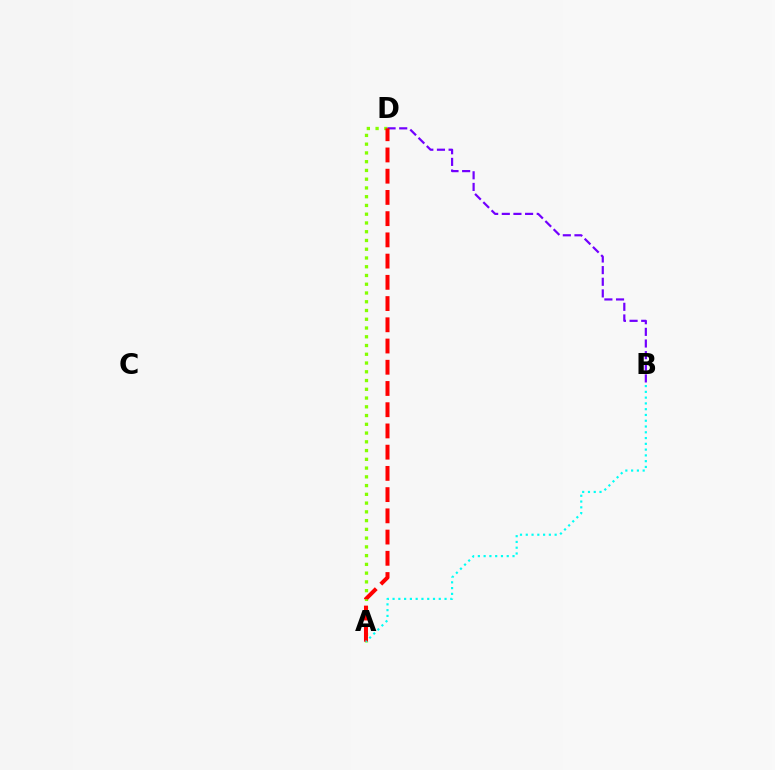{('A', 'D'): [{'color': '#84ff00', 'line_style': 'dotted', 'thickness': 2.38}, {'color': '#ff0000', 'line_style': 'dashed', 'thickness': 2.88}], ('B', 'D'): [{'color': '#7200ff', 'line_style': 'dashed', 'thickness': 1.58}], ('A', 'B'): [{'color': '#00fff6', 'line_style': 'dotted', 'thickness': 1.57}]}